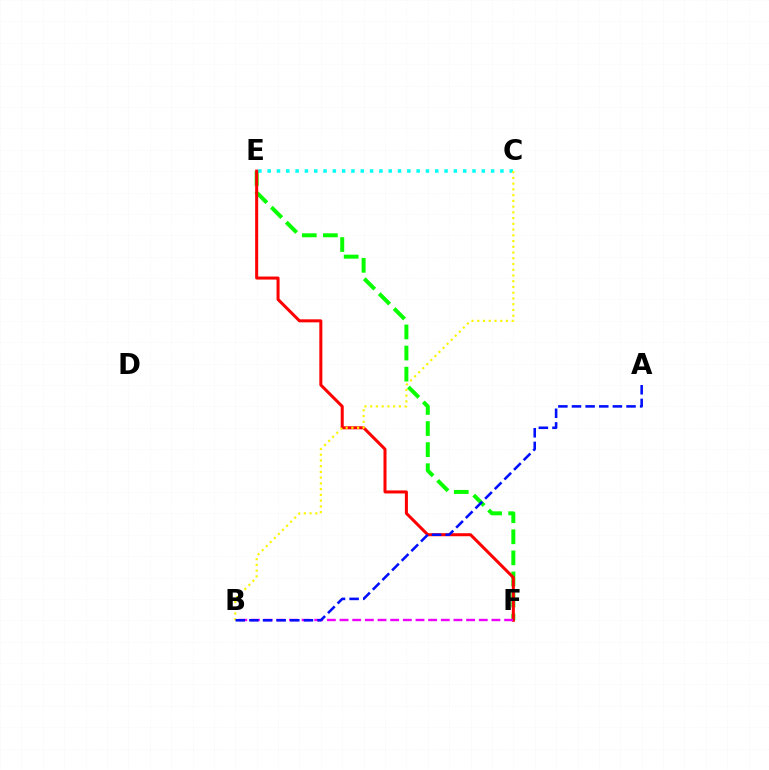{('E', 'F'): [{'color': '#08ff00', 'line_style': 'dashed', 'thickness': 2.87}, {'color': '#ff0000', 'line_style': 'solid', 'thickness': 2.18}], ('C', 'E'): [{'color': '#00fff6', 'line_style': 'dotted', 'thickness': 2.53}], ('B', 'F'): [{'color': '#ee00ff', 'line_style': 'dashed', 'thickness': 1.72}], ('B', 'C'): [{'color': '#fcf500', 'line_style': 'dotted', 'thickness': 1.56}], ('A', 'B'): [{'color': '#0010ff', 'line_style': 'dashed', 'thickness': 1.85}]}